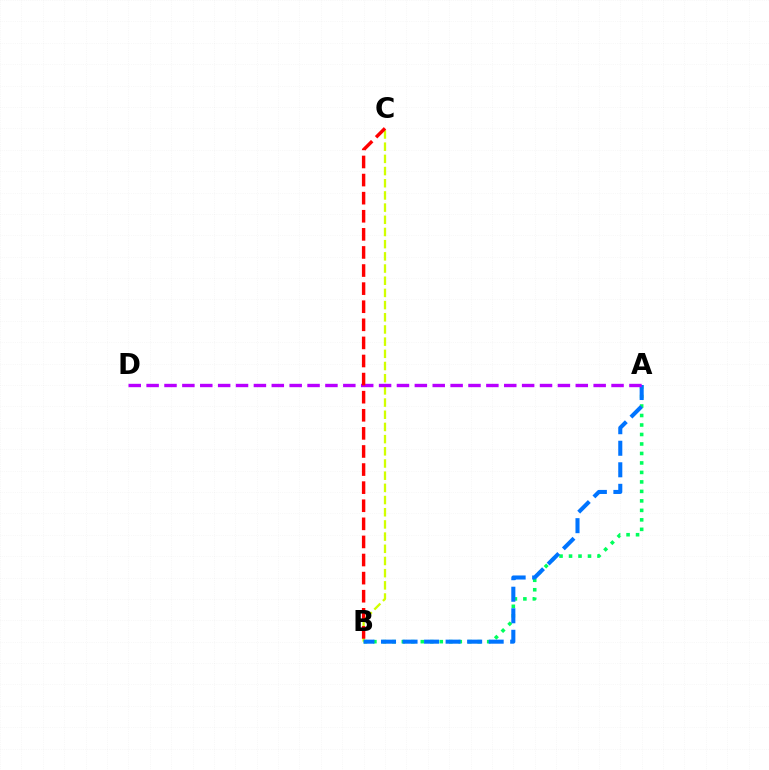{('B', 'C'): [{'color': '#d1ff00', 'line_style': 'dashed', 'thickness': 1.66}, {'color': '#ff0000', 'line_style': 'dashed', 'thickness': 2.46}], ('A', 'B'): [{'color': '#00ff5c', 'line_style': 'dotted', 'thickness': 2.58}, {'color': '#0074ff', 'line_style': 'dashed', 'thickness': 2.93}], ('A', 'D'): [{'color': '#b900ff', 'line_style': 'dashed', 'thickness': 2.43}]}